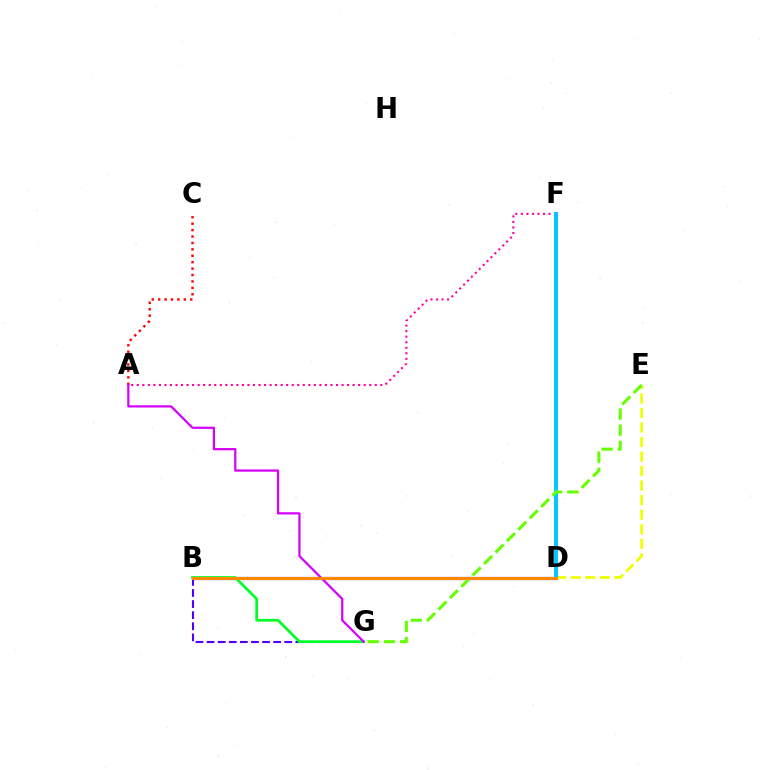{('A', 'F'): [{'color': '#ff00a0', 'line_style': 'dotted', 'thickness': 1.5}], ('B', 'D'): [{'color': '#00ffaf', 'line_style': 'solid', 'thickness': 2.04}, {'color': '#003fff', 'line_style': 'solid', 'thickness': 2.28}, {'color': '#ff8800', 'line_style': 'solid', 'thickness': 2.19}], ('D', 'E'): [{'color': '#eeff00', 'line_style': 'dashed', 'thickness': 1.97}], ('B', 'G'): [{'color': '#4f00ff', 'line_style': 'dashed', 'thickness': 1.51}, {'color': '#00ff27', 'line_style': 'solid', 'thickness': 1.95}], ('D', 'F'): [{'color': '#00c7ff', 'line_style': 'solid', 'thickness': 2.83}], ('E', 'G'): [{'color': '#66ff00', 'line_style': 'dashed', 'thickness': 2.19}], ('A', 'C'): [{'color': '#ff0000', 'line_style': 'dotted', 'thickness': 1.74}], ('A', 'G'): [{'color': '#d600ff', 'line_style': 'solid', 'thickness': 1.6}]}